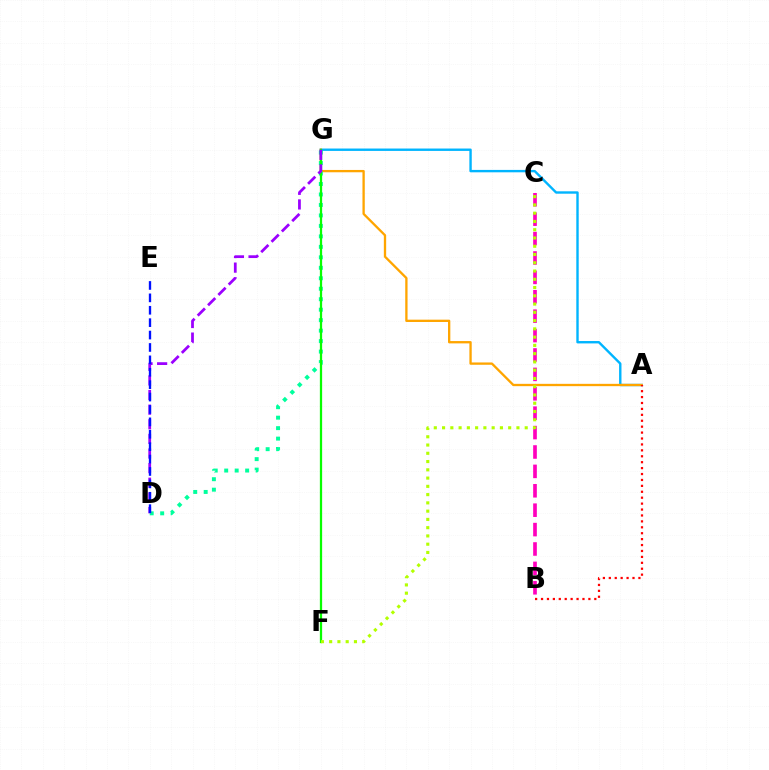{('A', 'G'): [{'color': '#00b5ff', 'line_style': 'solid', 'thickness': 1.72}, {'color': '#ffa500', 'line_style': 'solid', 'thickness': 1.67}], ('B', 'C'): [{'color': '#ff00bd', 'line_style': 'dashed', 'thickness': 2.64}], ('A', 'B'): [{'color': '#ff0000', 'line_style': 'dotted', 'thickness': 1.61}], ('D', 'G'): [{'color': '#00ff9d', 'line_style': 'dotted', 'thickness': 2.85}, {'color': '#9b00ff', 'line_style': 'dashed', 'thickness': 1.99}], ('F', 'G'): [{'color': '#08ff00', 'line_style': 'solid', 'thickness': 1.63}], ('C', 'F'): [{'color': '#b3ff00', 'line_style': 'dotted', 'thickness': 2.25}], ('D', 'E'): [{'color': '#0010ff', 'line_style': 'dashed', 'thickness': 1.68}]}